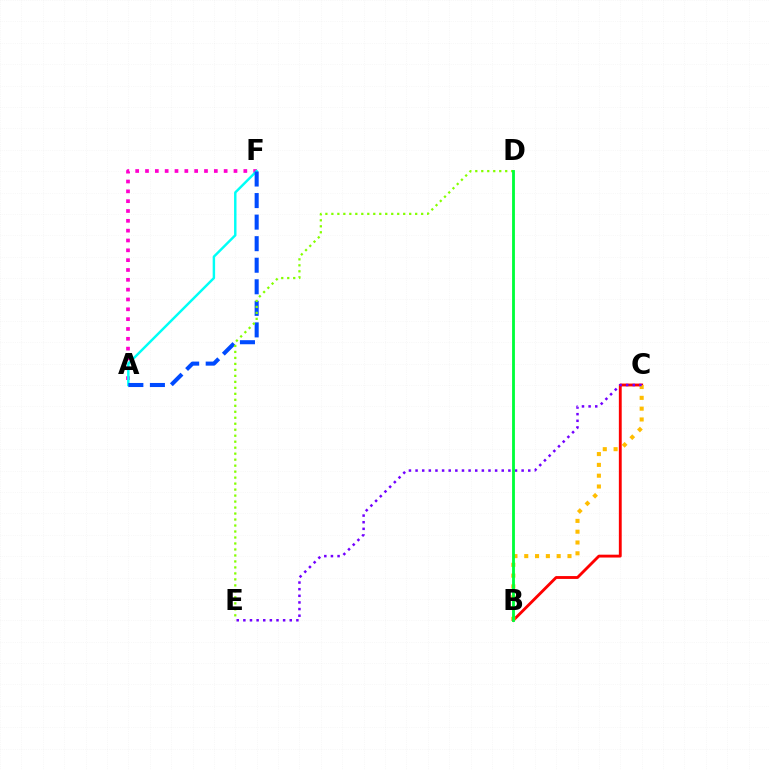{('A', 'F'): [{'color': '#ff00cf', 'line_style': 'dotted', 'thickness': 2.67}, {'color': '#00fff6', 'line_style': 'solid', 'thickness': 1.76}, {'color': '#004bff', 'line_style': 'dashed', 'thickness': 2.93}], ('B', 'C'): [{'color': '#ff0000', 'line_style': 'solid', 'thickness': 2.06}, {'color': '#ffbd00', 'line_style': 'dotted', 'thickness': 2.94}], ('C', 'E'): [{'color': '#7200ff', 'line_style': 'dotted', 'thickness': 1.8}], ('D', 'E'): [{'color': '#84ff00', 'line_style': 'dotted', 'thickness': 1.63}], ('B', 'D'): [{'color': '#00ff39', 'line_style': 'solid', 'thickness': 2.04}]}